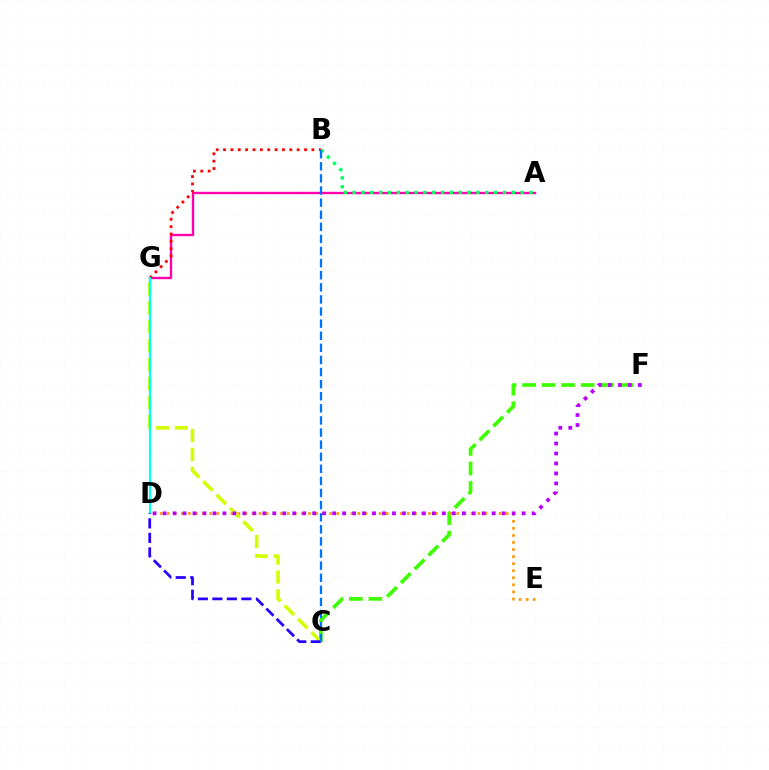{('C', 'F'): [{'color': '#3dff00', 'line_style': 'dashed', 'thickness': 2.65}], ('A', 'G'): [{'color': '#ff00ac', 'line_style': 'solid', 'thickness': 1.7}], ('D', 'E'): [{'color': '#ff9400', 'line_style': 'dotted', 'thickness': 1.92}], ('C', 'G'): [{'color': '#d1ff00', 'line_style': 'dashed', 'thickness': 2.57}], ('D', 'F'): [{'color': '#b900ff', 'line_style': 'dotted', 'thickness': 2.71}], ('B', 'G'): [{'color': '#ff0000', 'line_style': 'dotted', 'thickness': 2.0}], ('A', 'B'): [{'color': '#00ff5c', 'line_style': 'dotted', 'thickness': 2.4}], ('D', 'G'): [{'color': '#00fff6', 'line_style': 'solid', 'thickness': 1.6}], ('C', 'D'): [{'color': '#2500ff', 'line_style': 'dashed', 'thickness': 1.97}], ('B', 'C'): [{'color': '#0074ff', 'line_style': 'dashed', 'thickness': 1.64}]}